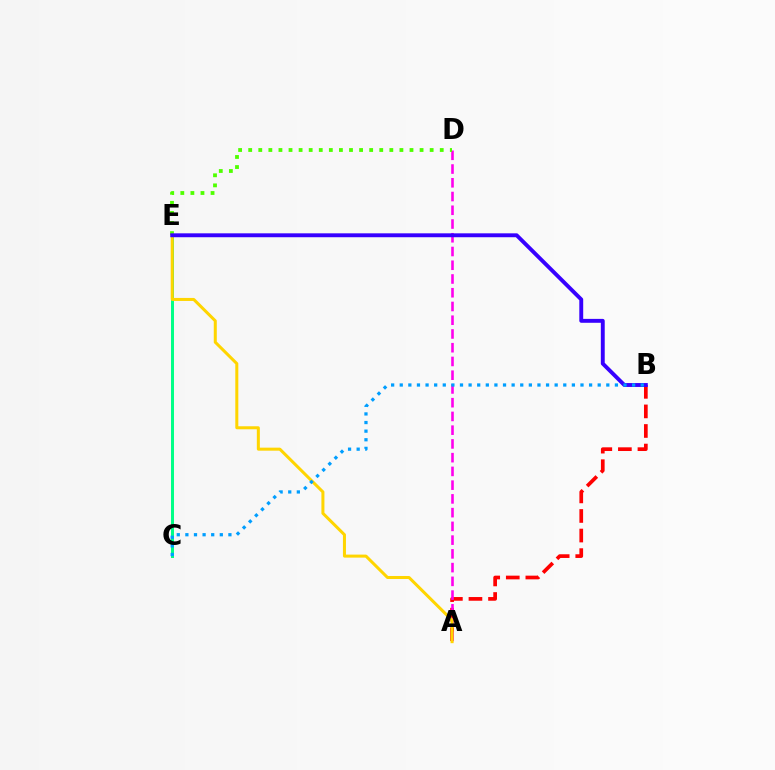{('C', 'E'): [{'color': '#00ff86', 'line_style': 'solid', 'thickness': 2.14}], ('A', 'B'): [{'color': '#ff0000', 'line_style': 'dashed', 'thickness': 2.66}], ('A', 'D'): [{'color': '#ff00ed', 'line_style': 'dashed', 'thickness': 1.87}], ('D', 'E'): [{'color': '#4fff00', 'line_style': 'dotted', 'thickness': 2.74}], ('A', 'E'): [{'color': '#ffd500', 'line_style': 'solid', 'thickness': 2.18}], ('B', 'E'): [{'color': '#3700ff', 'line_style': 'solid', 'thickness': 2.81}], ('B', 'C'): [{'color': '#009eff', 'line_style': 'dotted', 'thickness': 2.34}]}